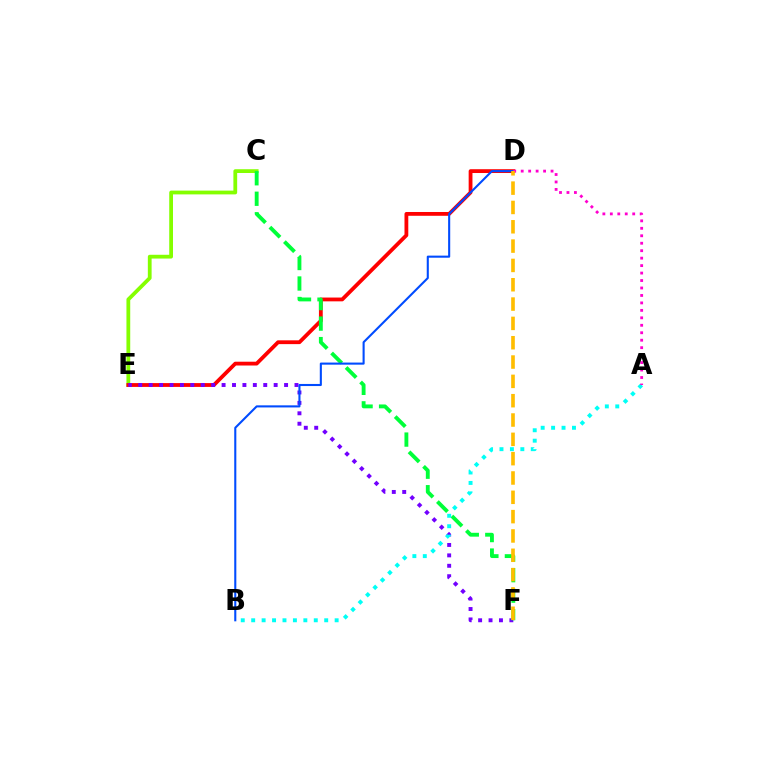{('C', 'E'): [{'color': '#84ff00', 'line_style': 'solid', 'thickness': 2.72}], ('D', 'E'): [{'color': '#ff0000', 'line_style': 'solid', 'thickness': 2.74}], ('E', 'F'): [{'color': '#7200ff', 'line_style': 'dotted', 'thickness': 2.83}], ('C', 'F'): [{'color': '#00ff39', 'line_style': 'dashed', 'thickness': 2.78}], ('A', 'B'): [{'color': '#00fff6', 'line_style': 'dotted', 'thickness': 2.83}], ('B', 'D'): [{'color': '#004bff', 'line_style': 'solid', 'thickness': 1.5}], ('A', 'D'): [{'color': '#ff00cf', 'line_style': 'dotted', 'thickness': 2.03}], ('D', 'F'): [{'color': '#ffbd00', 'line_style': 'dashed', 'thickness': 2.63}]}